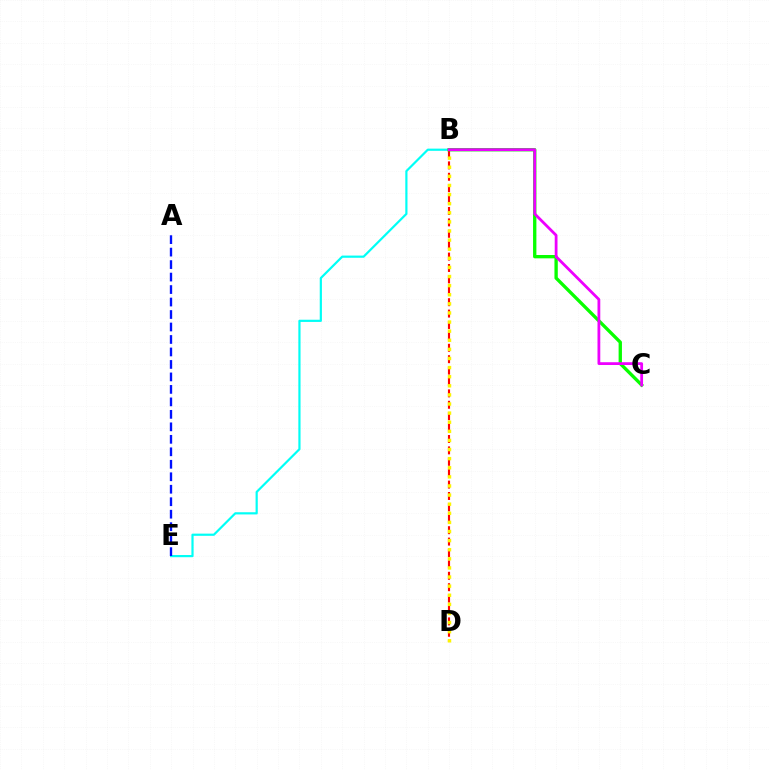{('B', 'E'): [{'color': '#00fff6', 'line_style': 'solid', 'thickness': 1.58}], ('A', 'E'): [{'color': '#0010ff', 'line_style': 'dashed', 'thickness': 1.7}], ('B', 'D'): [{'color': '#ff0000', 'line_style': 'dashed', 'thickness': 1.55}, {'color': '#fcf500', 'line_style': 'dotted', 'thickness': 2.47}], ('B', 'C'): [{'color': '#08ff00', 'line_style': 'solid', 'thickness': 2.4}, {'color': '#ee00ff', 'line_style': 'solid', 'thickness': 2.01}]}